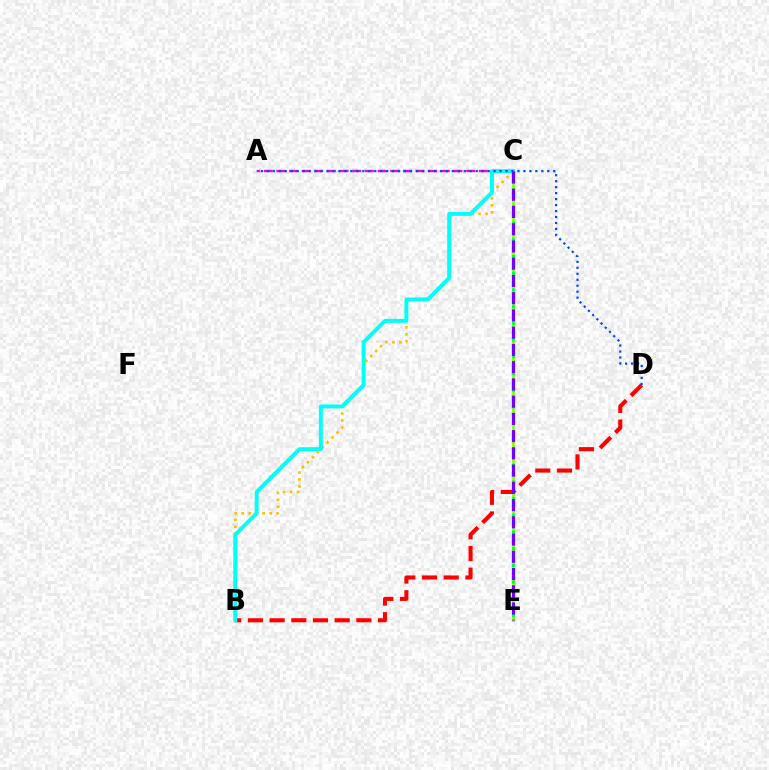{('C', 'E'): [{'color': '#84ff00', 'line_style': 'solid', 'thickness': 1.96}, {'color': '#00ff39', 'line_style': 'dotted', 'thickness': 2.27}, {'color': '#7200ff', 'line_style': 'dashed', 'thickness': 2.34}], ('B', 'C'): [{'color': '#ffbd00', 'line_style': 'dotted', 'thickness': 1.89}, {'color': '#00fff6', 'line_style': 'solid', 'thickness': 2.83}], ('B', 'D'): [{'color': '#ff0000', 'line_style': 'dashed', 'thickness': 2.95}], ('A', 'C'): [{'color': '#ff00cf', 'line_style': 'dashed', 'thickness': 1.72}], ('A', 'D'): [{'color': '#004bff', 'line_style': 'dotted', 'thickness': 1.62}]}